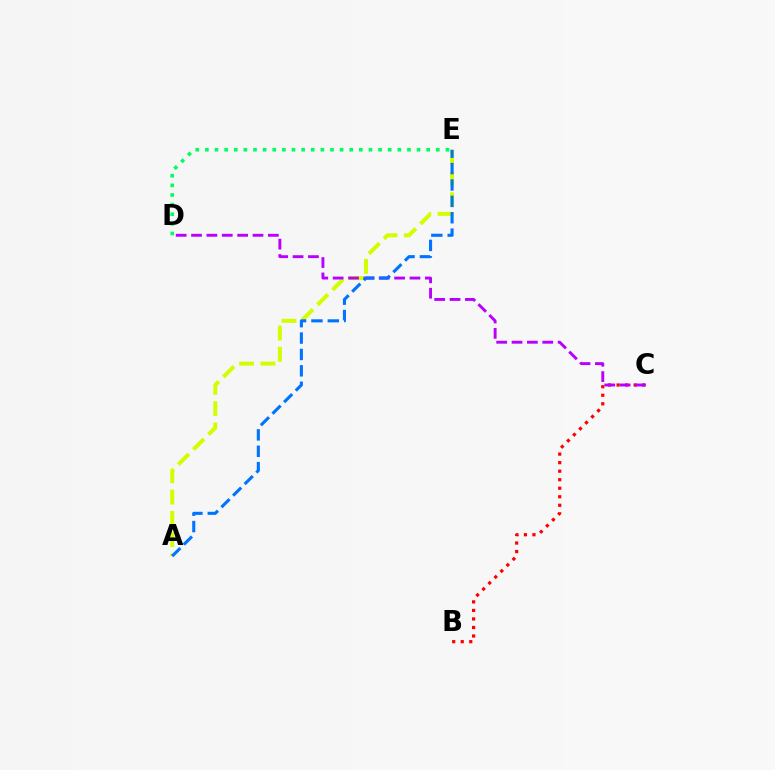{('B', 'C'): [{'color': '#ff0000', 'line_style': 'dotted', 'thickness': 2.32}], ('A', 'E'): [{'color': '#d1ff00', 'line_style': 'dashed', 'thickness': 2.89}, {'color': '#0074ff', 'line_style': 'dashed', 'thickness': 2.23}], ('C', 'D'): [{'color': '#b900ff', 'line_style': 'dashed', 'thickness': 2.09}], ('D', 'E'): [{'color': '#00ff5c', 'line_style': 'dotted', 'thickness': 2.61}]}